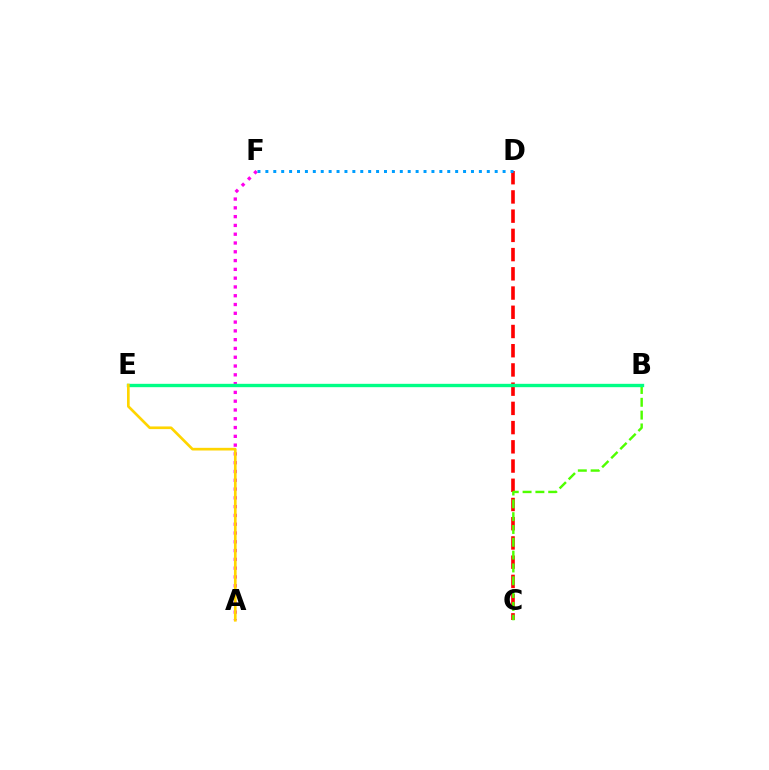{('A', 'F'): [{'color': '#ff00ed', 'line_style': 'dotted', 'thickness': 2.39}], ('C', 'D'): [{'color': '#ff0000', 'line_style': 'dashed', 'thickness': 2.61}], ('B', 'C'): [{'color': '#4fff00', 'line_style': 'dashed', 'thickness': 1.74}], ('B', 'E'): [{'color': '#3700ff', 'line_style': 'solid', 'thickness': 2.04}, {'color': '#00ff86', 'line_style': 'solid', 'thickness': 2.42}], ('D', 'F'): [{'color': '#009eff', 'line_style': 'dotted', 'thickness': 2.15}], ('A', 'E'): [{'color': '#ffd500', 'line_style': 'solid', 'thickness': 1.92}]}